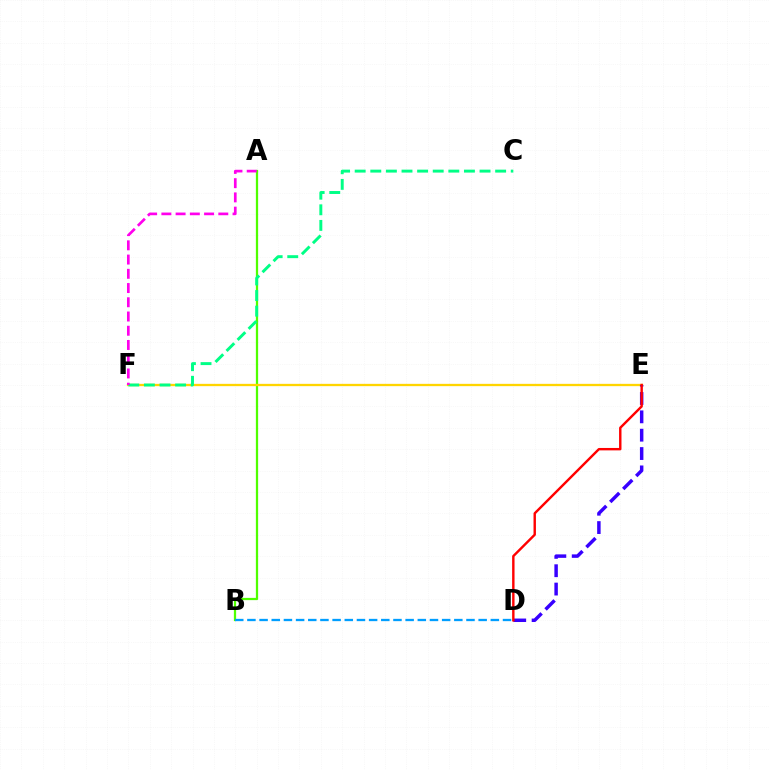{('A', 'B'): [{'color': '#4fff00', 'line_style': 'solid', 'thickness': 1.62}], ('B', 'D'): [{'color': '#009eff', 'line_style': 'dashed', 'thickness': 1.65}], ('E', 'F'): [{'color': '#ffd500', 'line_style': 'solid', 'thickness': 1.66}], ('D', 'E'): [{'color': '#3700ff', 'line_style': 'dashed', 'thickness': 2.49}, {'color': '#ff0000', 'line_style': 'solid', 'thickness': 1.74}], ('C', 'F'): [{'color': '#00ff86', 'line_style': 'dashed', 'thickness': 2.12}], ('A', 'F'): [{'color': '#ff00ed', 'line_style': 'dashed', 'thickness': 1.93}]}